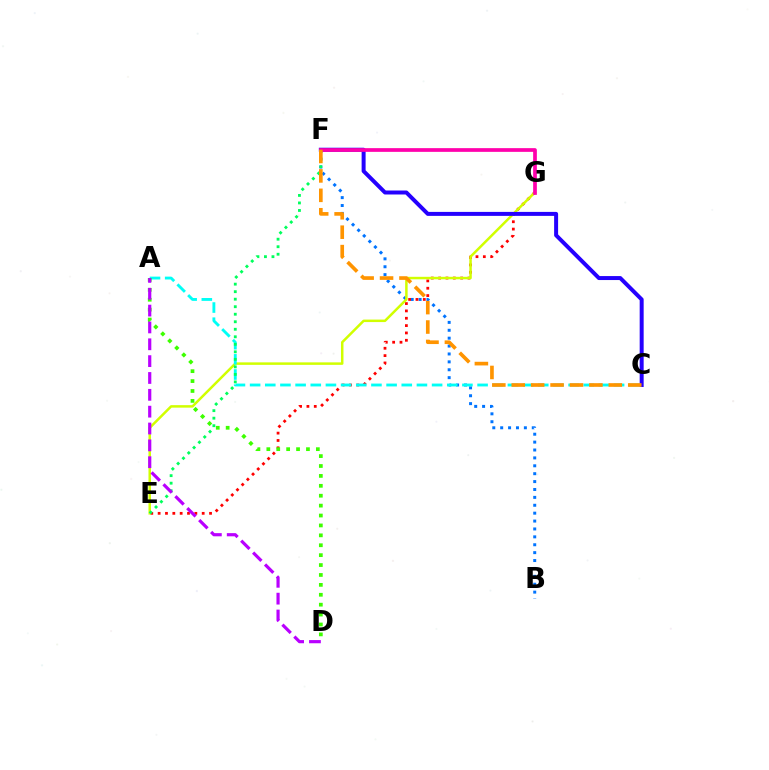{('B', 'F'): [{'color': '#0074ff', 'line_style': 'dotted', 'thickness': 2.15}], ('E', 'G'): [{'color': '#ff0000', 'line_style': 'dotted', 'thickness': 2.0}, {'color': '#d1ff00', 'line_style': 'solid', 'thickness': 1.79}], ('A', 'C'): [{'color': '#00fff6', 'line_style': 'dashed', 'thickness': 2.06}], ('C', 'F'): [{'color': '#2500ff', 'line_style': 'solid', 'thickness': 2.87}, {'color': '#ff9400', 'line_style': 'dashed', 'thickness': 2.64}], ('A', 'D'): [{'color': '#3dff00', 'line_style': 'dotted', 'thickness': 2.69}, {'color': '#b900ff', 'line_style': 'dashed', 'thickness': 2.29}], ('E', 'F'): [{'color': '#00ff5c', 'line_style': 'dotted', 'thickness': 2.04}], ('F', 'G'): [{'color': '#ff00ac', 'line_style': 'solid', 'thickness': 2.67}]}